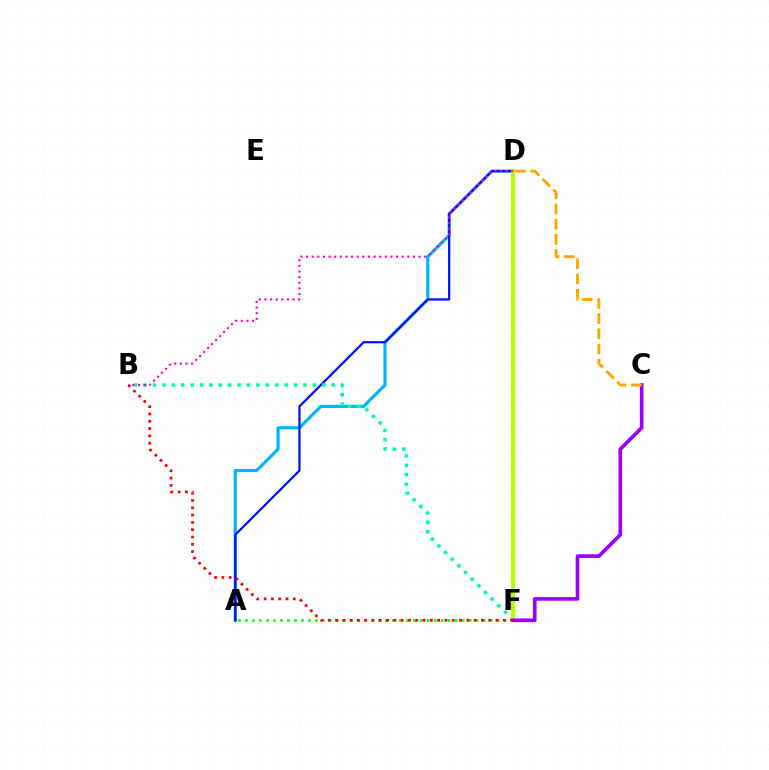{('A', 'D'): [{'color': '#00b5ff', 'line_style': 'solid', 'thickness': 2.28}, {'color': '#0010ff', 'line_style': 'solid', 'thickness': 1.62}], ('B', 'F'): [{'color': '#00ff9d', 'line_style': 'dotted', 'thickness': 2.55}, {'color': '#ff0000', 'line_style': 'dotted', 'thickness': 1.98}], ('D', 'F'): [{'color': '#b3ff00', 'line_style': 'solid', 'thickness': 2.95}], ('A', 'F'): [{'color': '#08ff00', 'line_style': 'dotted', 'thickness': 1.9}], ('C', 'F'): [{'color': '#9b00ff', 'line_style': 'solid', 'thickness': 2.63}], ('B', 'D'): [{'color': '#ff00bd', 'line_style': 'dotted', 'thickness': 1.53}], ('C', 'D'): [{'color': '#ffa500', 'line_style': 'dashed', 'thickness': 2.07}]}